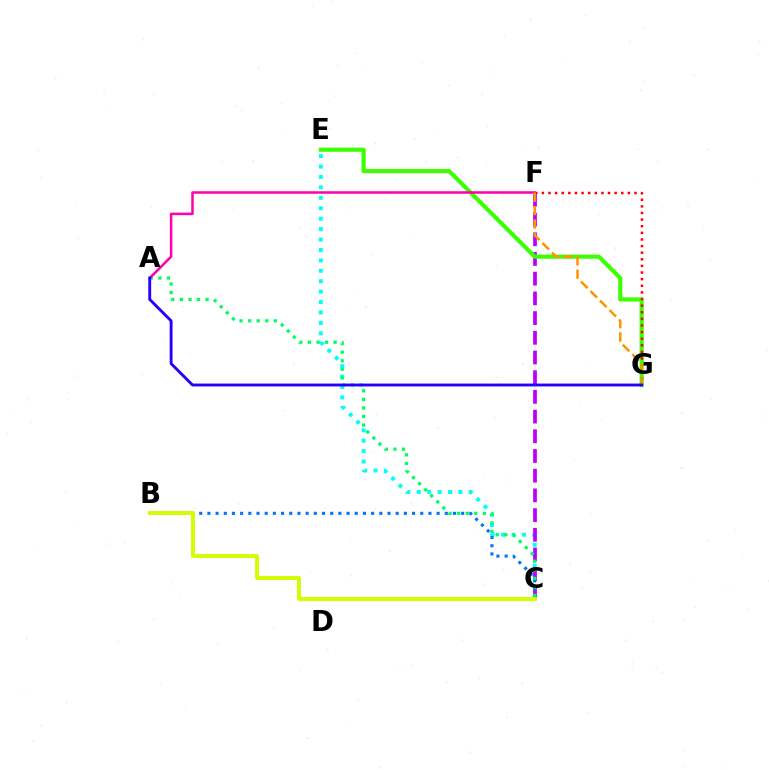{('C', 'E'): [{'color': '#00fff6', 'line_style': 'dotted', 'thickness': 2.83}], ('C', 'F'): [{'color': '#b900ff', 'line_style': 'dashed', 'thickness': 2.68}], ('E', 'G'): [{'color': '#3dff00', 'line_style': 'solid', 'thickness': 2.99}], ('B', 'C'): [{'color': '#0074ff', 'line_style': 'dotted', 'thickness': 2.22}, {'color': '#d1ff00', 'line_style': 'solid', 'thickness': 2.83}], ('A', 'C'): [{'color': '#00ff5c', 'line_style': 'dotted', 'thickness': 2.33}], ('A', 'F'): [{'color': '#ff00ac', 'line_style': 'solid', 'thickness': 1.81}], ('F', 'G'): [{'color': '#ff0000', 'line_style': 'dotted', 'thickness': 1.8}, {'color': '#ff9400', 'line_style': 'dashed', 'thickness': 1.82}], ('A', 'G'): [{'color': '#2500ff', 'line_style': 'solid', 'thickness': 2.07}]}